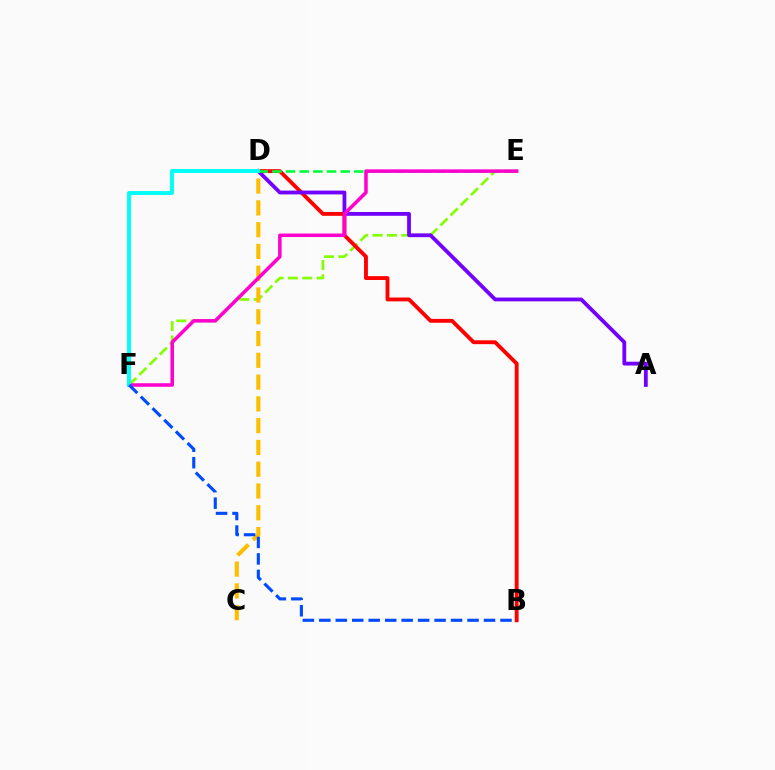{('E', 'F'): [{'color': '#84ff00', 'line_style': 'dashed', 'thickness': 1.95}, {'color': '#ff00cf', 'line_style': 'solid', 'thickness': 2.54}], ('B', 'D'): [{'color': '#ff0000', 'line_style': 'solid', 'thickness': 2.78}], ('A', 'D'): [{'color': '#7200ff', 'line_style': 'solid', 'thickness': 2.73}], ('C', 'D'): [{'color': '#ffbd00', 'line_style': 'dashed', 'thickness': 2.96}], ('D', 'E'): [{'color': '#00ff39', 'line_style': 'dashed', 'thickness': 1.85}], ('D', 'F'): [{'color': '#00fff6', 'line_style': 'solid', 'thickness': 2.81}], ('B', 'F'): [{'color': '#004bff', 'line_style': 'dashed', 'thickness': 2.24}]}